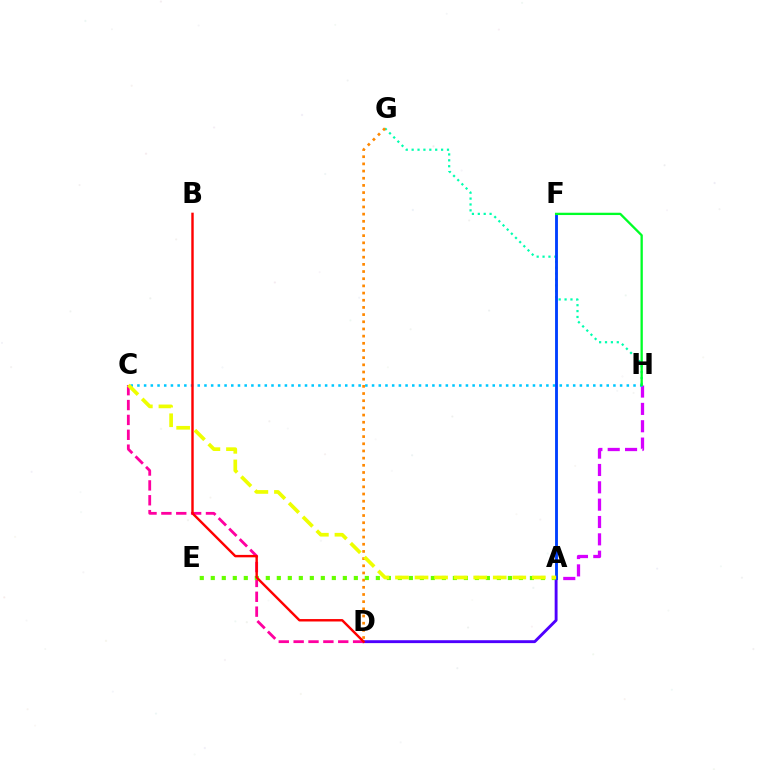{('G', 'H'): [{'color': '#00ffaf', 'line_style': 'dotted', 'thickness': 1.6}], ('A', 'D'): [{'color': '#4f00ff', 'line_style': 'solid', 'thickness': 2.08}], ('A', 'H'): [{'color': '#d600ff', 'line_style': 'dashed', 'thickness': 2.36}], ('C', 'D'): [{'color': '#ff00a0', 'line_style': 'dashed', 'thickness': 2.02}], ('C', 'H'): [{'color': '#00c7ff', 'line_style': 'dotted', 'thickness': 1.82}], ('D', 'G'): [{'color': '#ff8800', 'line_style': 'dotted', 'thickness': 1.95}], ('A', 'E'): [{'color': '#66ff00', 'line_style': 'dotted', 'thickness': 2.99}], ('A', 'F'): [{'color': '#003fff', 'line_style': 'solid', 'thickness': 2.06}], ('B', 'D'): [{'color': '#ff0000', 'line_style': 'solid', 'thickness': 1.74}], ('A', 'C'): [{'color': '#eeff00', 'line_style': 'dashed', 'thickness': 2.66}], ('F', 'H'): [{'color': '#00ff27', 'line_style': 'solid', 'thickness': 1.66}]}